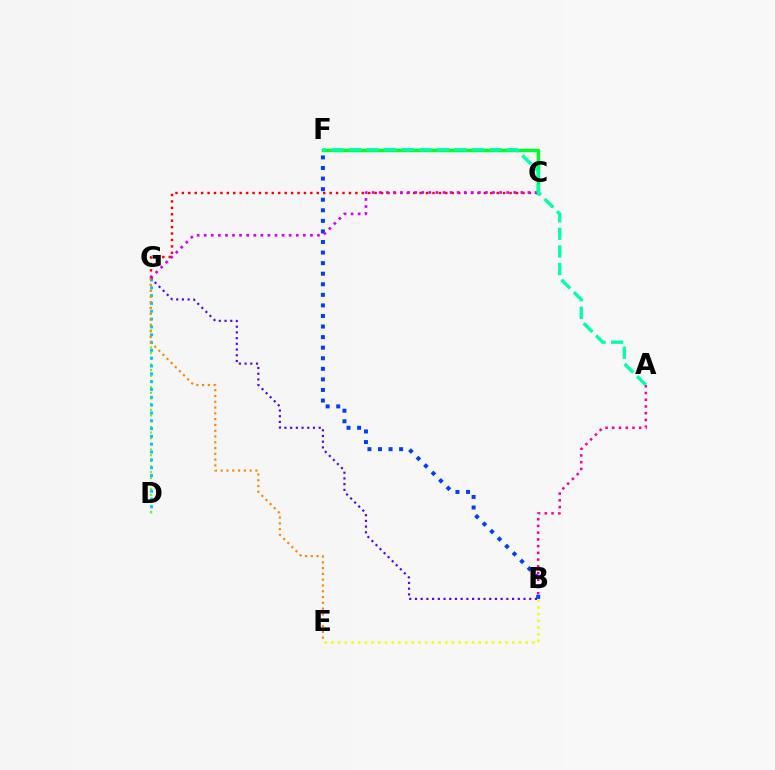{('C', 'G'): [{'color': '#ff0000', 'line_style': 'dotted', 'thickness': 1.75}, {'color': '#d600ff', 'line_style': 'dotted', 'thickness': 1.92}], ('D', 'G'): [{'color': '#66ff00', 'line_style': 'dotted', 'thickness': 1.54}, {'color': '#00c7ff', 'line_style': 'dotted', 'thickness': 2.13}], ('B', 'E'): [{'color': '#eeff00', 'line_style': 'dotted', 'thickness': 1.82}], ('B', 'F'): [{'color': '#003fff', 'line_style': 'dotted', 'thickness': 2.87}], ('C', 'F'): [{'color': '#00ff27', 'line_style': 'solid', 'thickness': 2.5}], ('B', 'G'): [{'color': '#4f00ff', 'line_style': 'dotted', 'thickness': 1.55}], ('A', 'B'): [{'color': '#ff00a0', 'line_style': 'dotted', 'thickness': 1.83}], ('E', 'G'): [{'color': '#ff8800', 'line_style': 'dotted', 'thickness': 1.57}], ('A', 'F'): [{'color': '#00ffaf', 'line_style': 'dashed', 'thickness': 2.39}]}